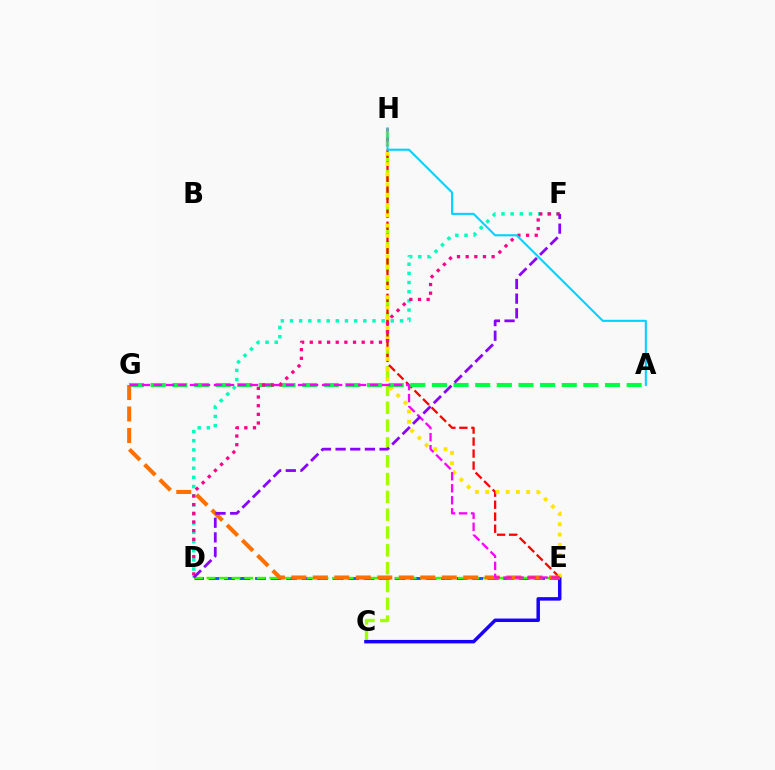{('C', 'H'): [{'color': '#a2ff00', 'line_style': 'dashed', 'thickness': 2.42}], ('D', 'E'): [{'color': '#005dff', 'line_style': 'dashed', 'thickness': 2.11}, {'color': '#31ff00', 'line_style': 'dashed', 'thickness': 1.71}], ('C', 'E'): [{'color': '#1900ff', 'line_style': 'solid', 'thickness': 2.5}], ('E', 'H'): [{'color': '#ff0000', 'line_style': 'dashed', 'thickness': 1.63}, {'color': '#ffe600', 'line_style': 'dotted', 'thickness': 2.79}], ('A', 'G'): [{'color': '#00ff45', 'line_style': 'dashed', 'thickness': 2.94}], ('E', 'G'): [{'color': '#ff7000', 'line_style': 'dashed', 'thickness': 2.92}, {'color': '#fa00f9', 'line_style': 'dashed', 'thickness': 1.63}], ('D', 'F'): [{'color': '#00ffbb', 'line_style': 'dotted', 'thickness': 2.49}, {'color': '#ff0088', 'line_style': 'dotted', 'thickness': 2.35}, {'color': '#8a00ff', 'line_style': 'dashed', 'thickness': 1.99}], ('A', 'H'): [{'color': '#00d3ff', 'line_style': 'solid', 'thickness': 1.51}]}